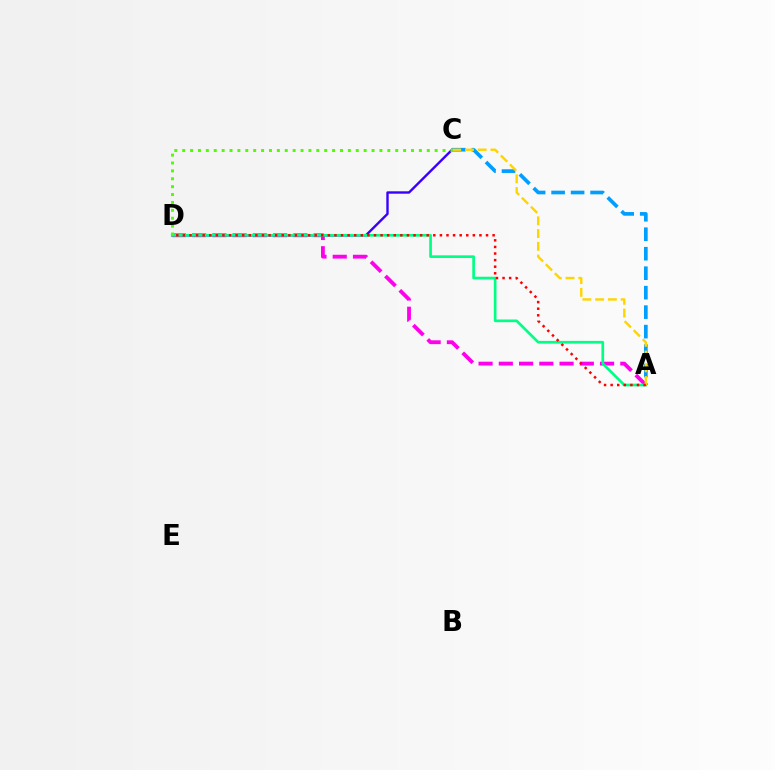{('C', 'D'): [{'color': '#3700ff', 'line_style': 'solid', 'thickness': 1.72}, {'color': '#4fff00', 'line_style': 'dotted', 'thickness': 2.14}], ('A', 'D'): [{'color': '#ff00ed', 'line_style': 'dashed', 'thickness': 2.75}, {'color': '#00ff86', 'line_style': 'solid', 'thickness': 1.93}, {'color': '#ff0000', 'line_style': 'dotted', 'thickness': 1.79}], ('A', 'C'): [{'color': '#009eff', 'line_style': 'dashed', 'thickness': 2.65}, {'color': '#ffd500', 'line_style': 'dashed', 'thickness': 1.73}]}